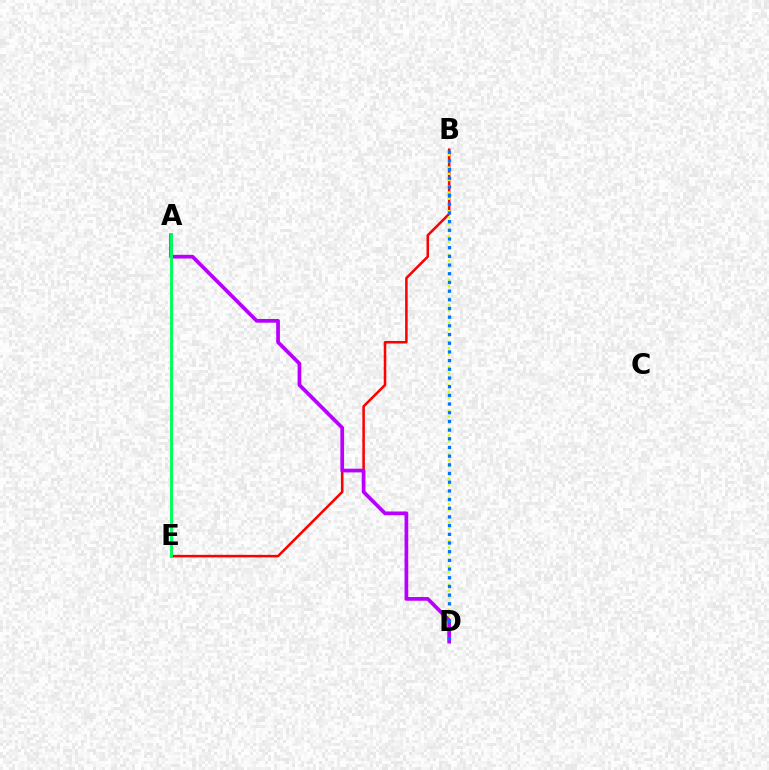{('B', 'E'): [{'color': '#ff0000', 'line_style': 'solid', 'thickness': 1.83}], ('B', 'D'): [{'color': '#d1ff00', 'line_style': 'dotted', 'thickness': 1.69}, {'color': '#0074ff', 'line_style': 'dotted', 'thickness': 2.36}], ('A', 'D'): [{'color': '#b900ff', 'line_style': 'solid', 'thickness': 2.68}], ('A', 'E'): [{'color': '#00ff5c', 'line_style': 'solid', 'thickness': 2.11}]}